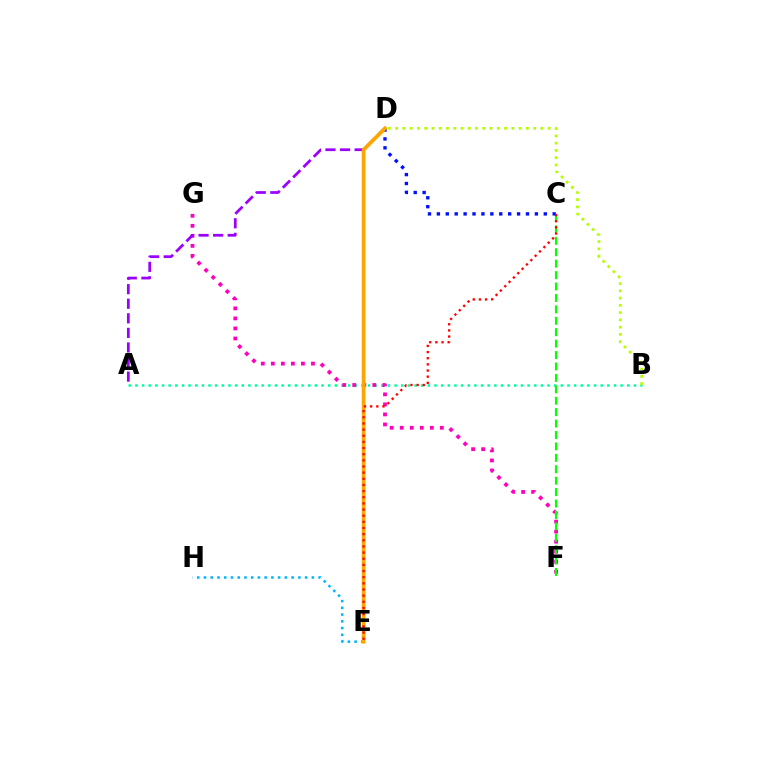{('A', 'B'): [{'color': '#00ff9d', 'line_style': 'dotted', 'thickness': 1.81}], ('F', 'G'): [{'color': '#ff00bd', 'line_style': 'dotted', 'thickness': 2.73}], ('C', 'F'): [{'color': '#08ff00', 'line_style': 'dashed', 'thickness': 1.55}], ('A', 'D'): [{'color': '#9b00ff', 'line_style': 'dashed', 'thickness': 1.98}], ('C', 'D'): [{'color': '#0010ff', 'line_style': 'dotted', 'thickness': 2.42}], ('B', 'D'): [{'color': '#b3ff00', 'line_style': 'dotted', 'thickness': 1.97}], ('E', 'H'): [{'color': '#00b5ff', 'line_style': 'dotted', 'thickness': 1.83}], ('D', 'E'): [{'color': '#ffa500', 'line_style': 'solid', 'thickness': 2.69}], ('C', 'E'): [{'color': '#ff0000', 'line_style': 'dotted', 'thickness': 1.67}]}